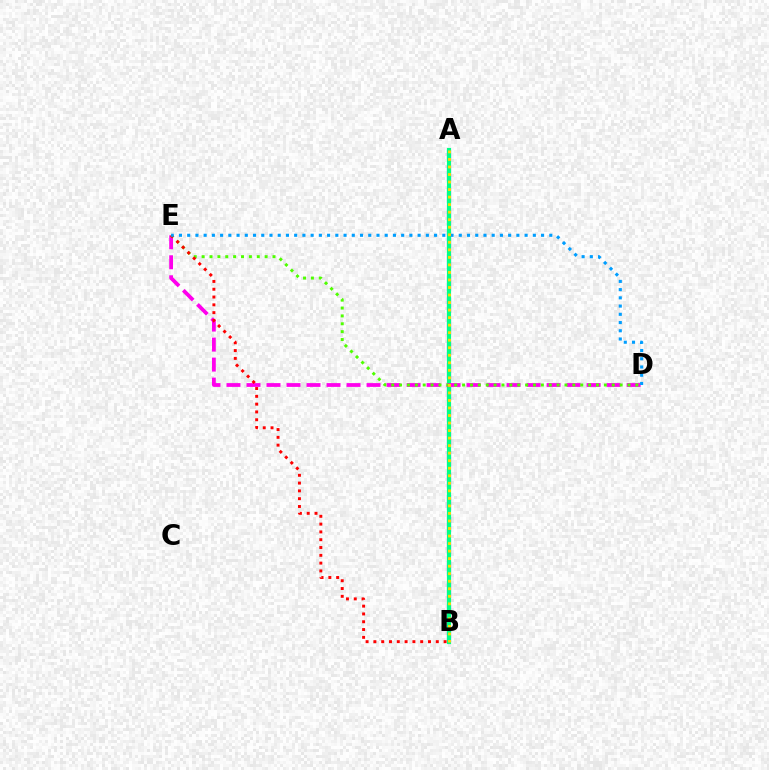{('A', 'B'): [{'color': '#3700ff', 'line_style': 'dashed', 'thickness': 2.98}, {'color': '#00ff86', 'line_style': 'solid', 'thickness': 2.98}, {'color': '#ffd500', 'line_style': 'dotted', 'thickness': 2.05}], ('D', 'E'): [{'color': '#ff00ed', 'line_style': 'dashed', 'thickness': 2.72}, {'color': '#4fff00', 'line_style': 'dotted', 'thickness': 2.14}, {'color': '#009eff', 'line_style': 'dotted', 'thickness': 2.24}], ('B', 'E'): [{'color': '#ff0000', 'line_style': 'dotted', 'thickness': 2.12}]}